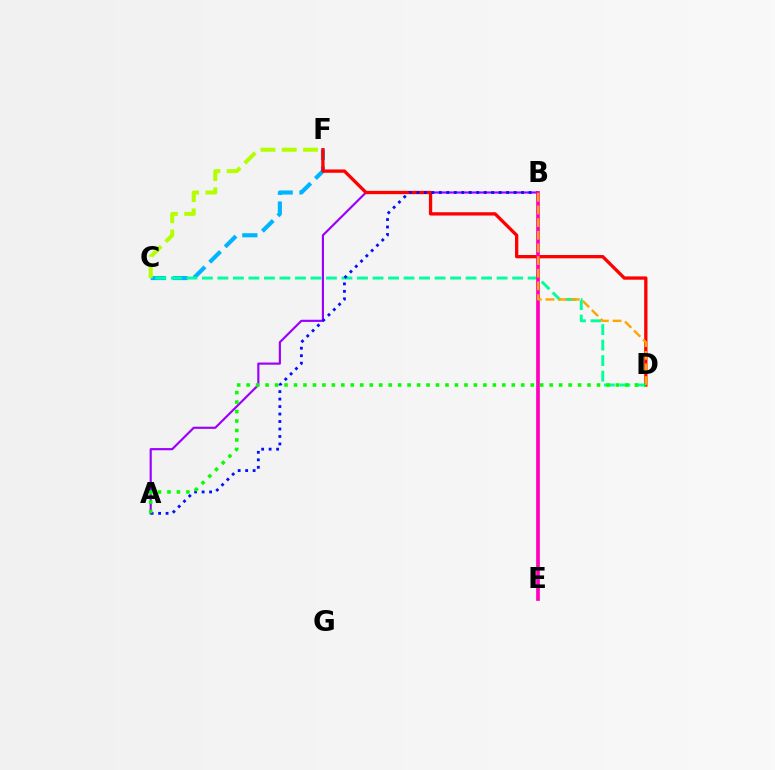{('A', 'B'): [{'color': '#9b00ff', 'line_style': 'solid', 'thickness': 1.56}, {'color': '#0010ff', 'line_style': 'dotted', 'thickness': 2.03}], ('C', 'F'): [{'color': '#00b5ff', 'line_style': 'dashed', 'thickness': 2.97}, {'color': '#b3ff00', 'line_style': 'dashed', 'thickness': 2.89}], ('C', 'D'): [{'color': '#00ff9d', 'line_style': 'dashed', 'thickness': 2.11}], ('D', 'F'): [{'color': '#ff0000', 'line_style': 'solid', 'thickness': 2.38}], ('B', 'E'): [{'color': '#ff00bd', 'line_style': 'solid', 'thickness': 2.65}], ('B', 'D'): [{'color': '#ffa500', 'line_style': 'dashed', 'thickness': 1.72}], ('A', 'D'): [{'color': '#08ff00', 'line_style': 'dotted', 'thickness': 2.57}]}